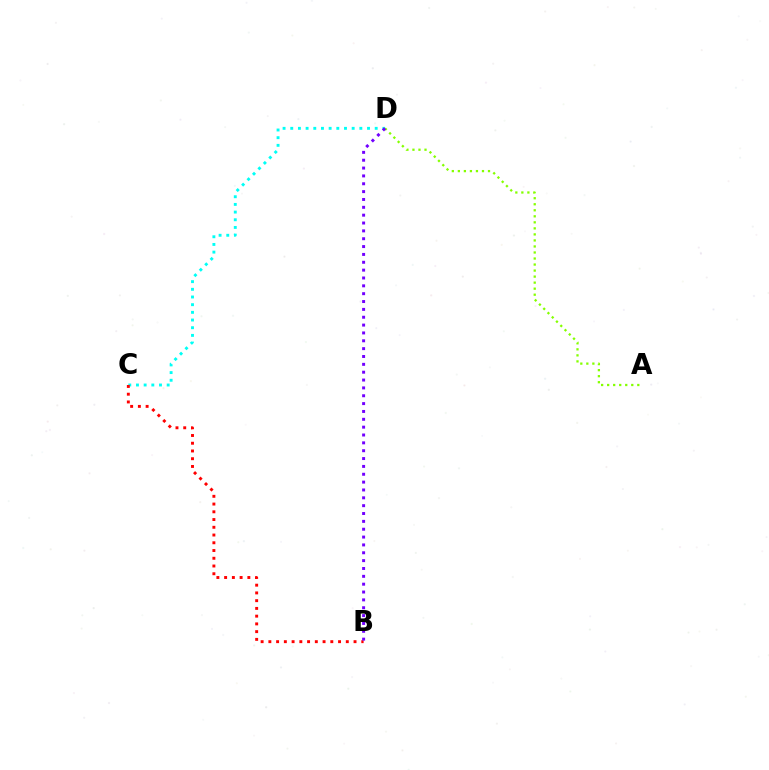{('C', 'D'): [{'color': '#00fff6', 'line_style': 'dotted', 'thickness': 2.09}], ('B', 'C'): [{'color': '#ff0000', 'line_style': 'dotted', 'thickness': 2.1}], ('A', 'D'): [{'color': '#84ff00', 'line_style': 'dotted', 'thickness': 1.64}], ('B', 'D'): [{'color': '#7200ff', 'line_style': 'dotted', 'thickness': 2.13}]}